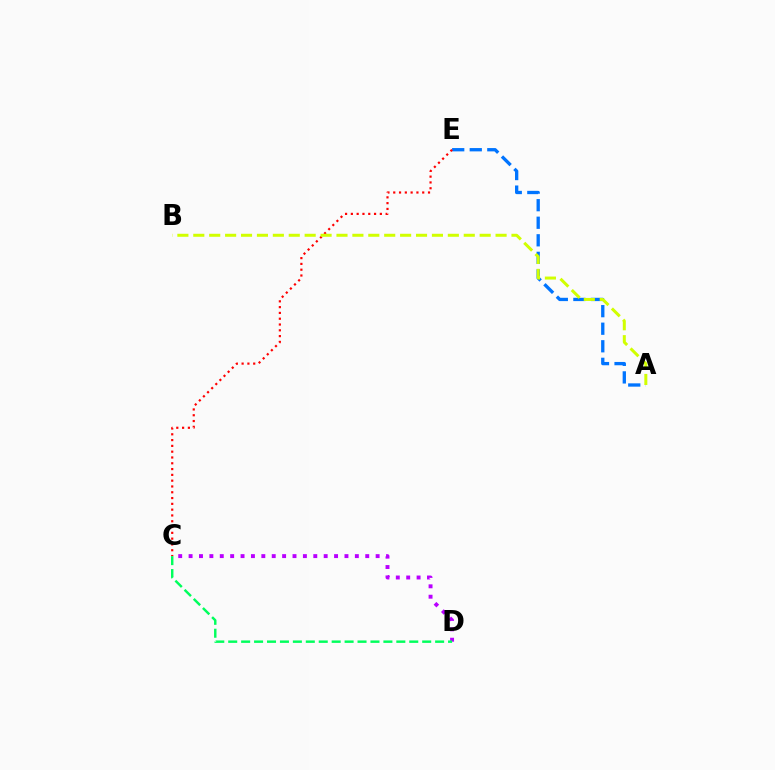{('C', 'D'): [{'color': '#b900ff', 'line_style': 'dotted', 'thickness': 2.82}, {'color': '#00ff5c', 'line_style': 'dashed', 'thickness': 1.76}], ('A', 'E'): [{'color': '#0074ff', 'line_style': 'dashed', 'thickness': 2.38}], ('C', 'E'): [{'color': '#ff0000', 'line_style': 'dotted', 'thickness': 1.58}], ('A', 'B'): [{'color': '#d1ff00', 'line_style': 'dashed', 'thickness': 2.16}]}